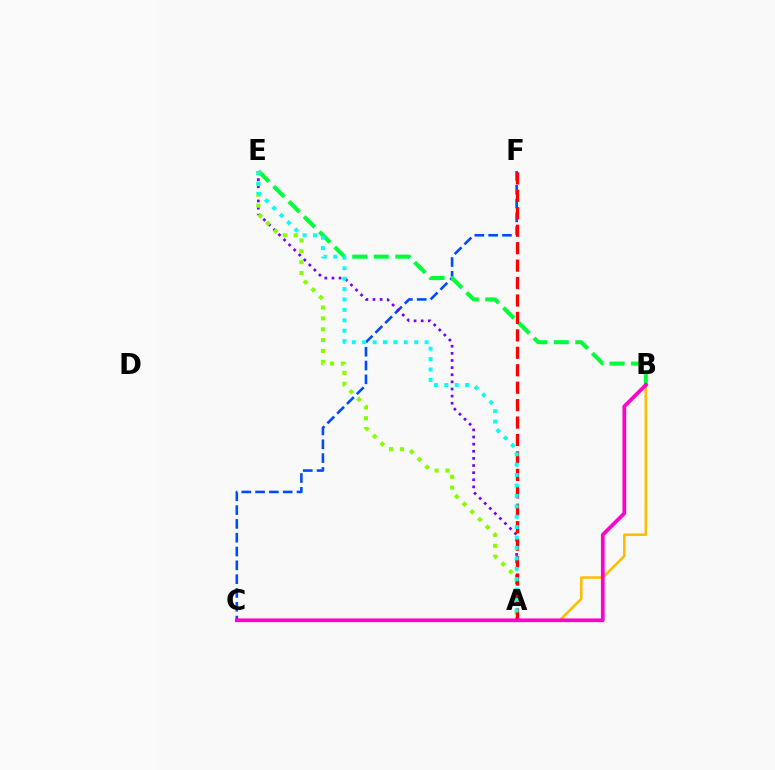{('C', 'F'): [{'color': '#004bff', 'line_style': 'dashed', 'thickness': 1.88}], ('A', 'E'): [{'color': '#7200ff', 'line_style': 'dotted', 'thickness': 1.94}, {'color': '#84ff00', 'line_style': 'dotted', 'thickness': 2.95}, {'color': '#00fff6', 'line_style': 'dotted', 'thickness': 2.83}], ('A', 'B'): [{'color': '#ffbd00', 'line_style': 'solid', 'thickness': 1.84}], ('B', 'E'): [{'color': '#00ff39', 'line_style': 'dashed', 'thickness': 2.92}], ('A', 'F'): [{'color': '#ff0000', 'line_style': 'dashed', 'thickness': 2.37}], ('B', 'C'): [{'color': '#ff00cf', 'line_style': 'solid', 'thickness': 2.68}]}